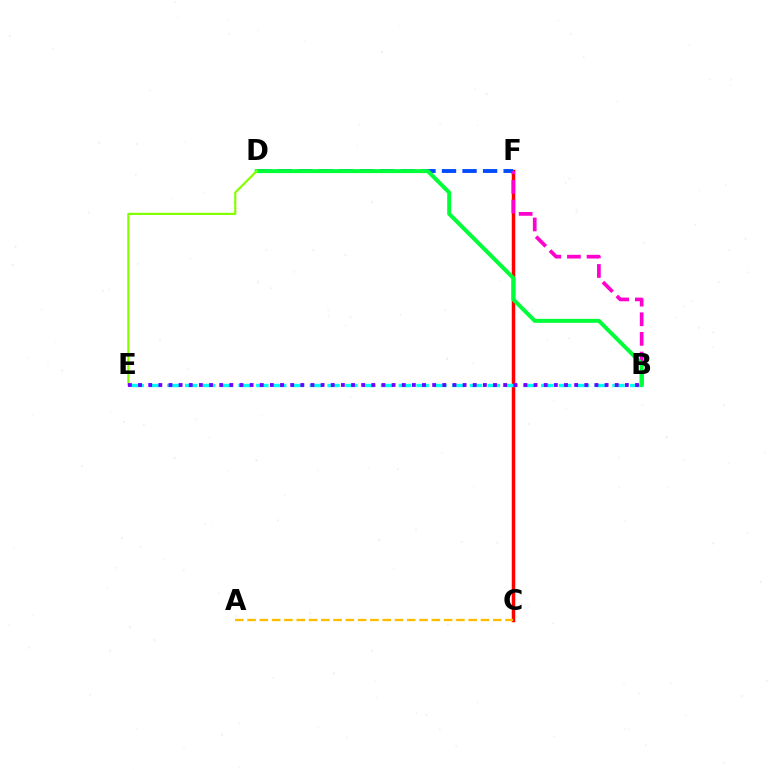{('C', 'F'): [{'color': '#ff0000', 'line_style': 'solid', 'thickness': 2.51}], ('D', 'F'): [{'color': '#004bff', 'line_style': 'dashed', 'thickness': 2.79}], ('B', 'F'): [{'color': '#ff00cf', 'line_style': 'dashed', 'thickness': 2.67}], ('B', 'E'): [{'color': '#00fff6', 'line_style': 'dashed', 'thickness': 2.42}, {'color': '#7200ff', 'line_style': 'dotted', 'thickness': 2.76}], ('A', 'C'): [{'color': '#ffbd00', 'line_style': 'dashed', 'thickness': 1.67}], ('B', 'D'): [{'color': '#00ff39', 'line_style': 'solid', 'thickness': 2.86}], ('D', 'E'): [{'color': '#84ff00', 'line_style': 'solid', 'thickness': 1.57}]}